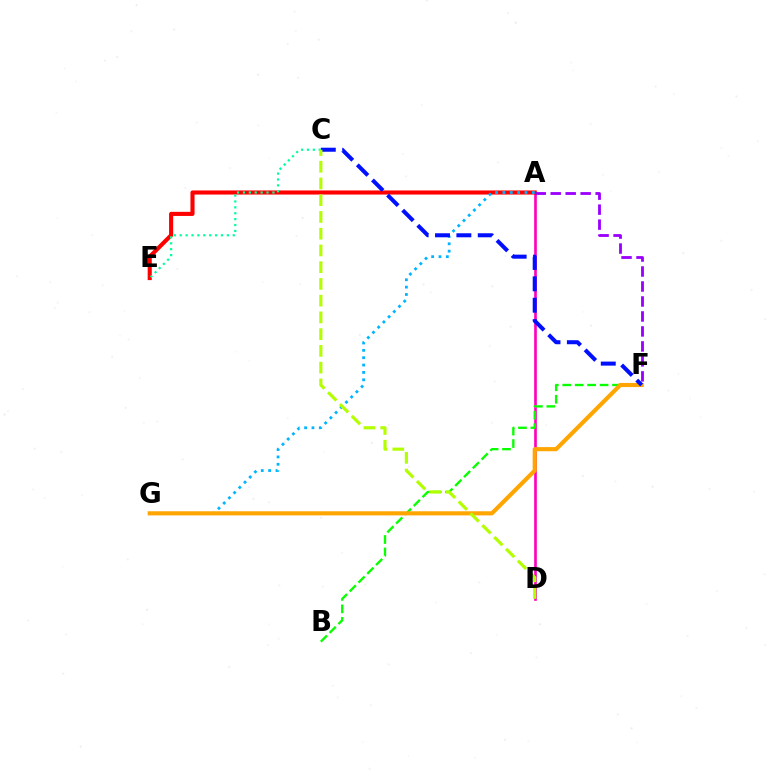{('A', 'D'): [{'color': '#ff00bd', 'line_style': 'solid', 'thickness': 1.91}], ('B', 'F'): [{'color': '#08ff00', 'line_style': 'dashed', 'thickness': 1.69}], ('A', 'E'): [{'color': '#ff0000', 'line_style': 'solid', 'thickness': 2.95}], ('A', 'G'): [{'color': '#00b5ff', 'line_style': 'dotted', 'thickness': 2.0}], ('F', 'G'): [{'color': '#ffa500', 'line_style': 'solid', 'thickness': 2.97}], ('A', 'F'): [{'color': '#9b00ff', 'line_style': 'dashed', 'thickness': 2.04}], ('C', 'F'): [{'color': '#0010ff', 'line_style': 'dashed', 'thickness': 2.9}], ('C', 'E'): [{'color': '#00ff9d', 'line_style': 'dotted', 'thickness': 1.6}], ('C', 'D'): [{'color': '#b3ff00', 'line_style': 'dashed', 'thickness': 2.27}]}